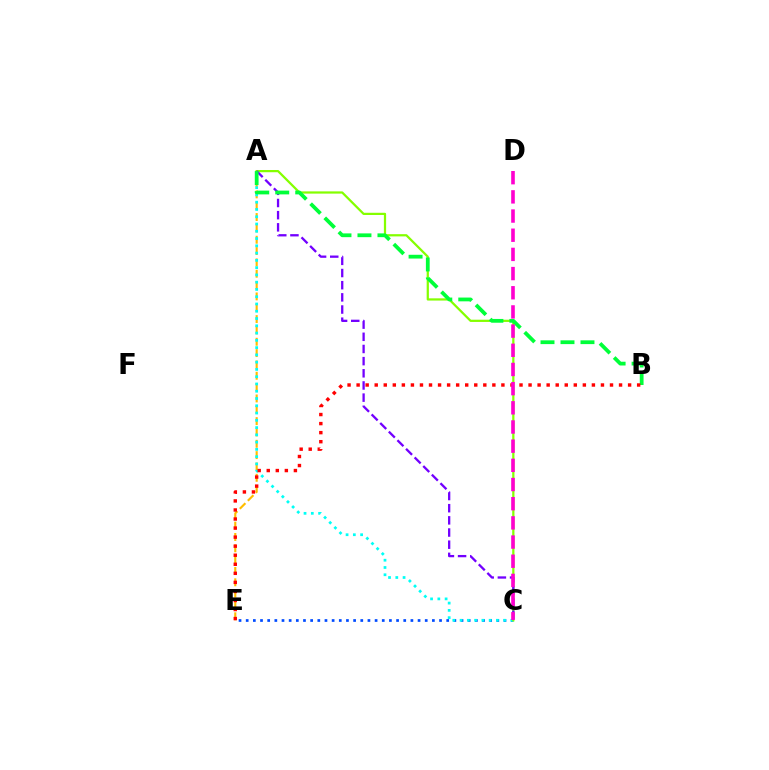{('C', 'E'): [{'color': '#004bff', 'line_style': 'dotted', 'thickness': 1.95}], ('A', 'E'): [{'color': '#ffbd00', 'line_style': 'dashed', 'thickness': 1.54}], ('A', 'C'): [{'color': '#00fff6', 'line_style': 'dotted', 'thickness': 1.98}, {'color': '#84ff00', 'line_style': 'solid', 'thickness': 1.61}, {'color': '#7200ff', 'line_style': 'dashed', 'thickness': 1.65}], ('A', 'B'): [{'color': '#00ff39', 'line_style': 'dashed', 'thickness': 2.72}], ('B', 'E'): [{'color': '#ff0000', 'line_style': 'dotted', 'thickness': 2.46}], ('C', 'D'): [{'color': '#ff00cf', 'line_style': 'dashed', 'thickness': 2.61}]}